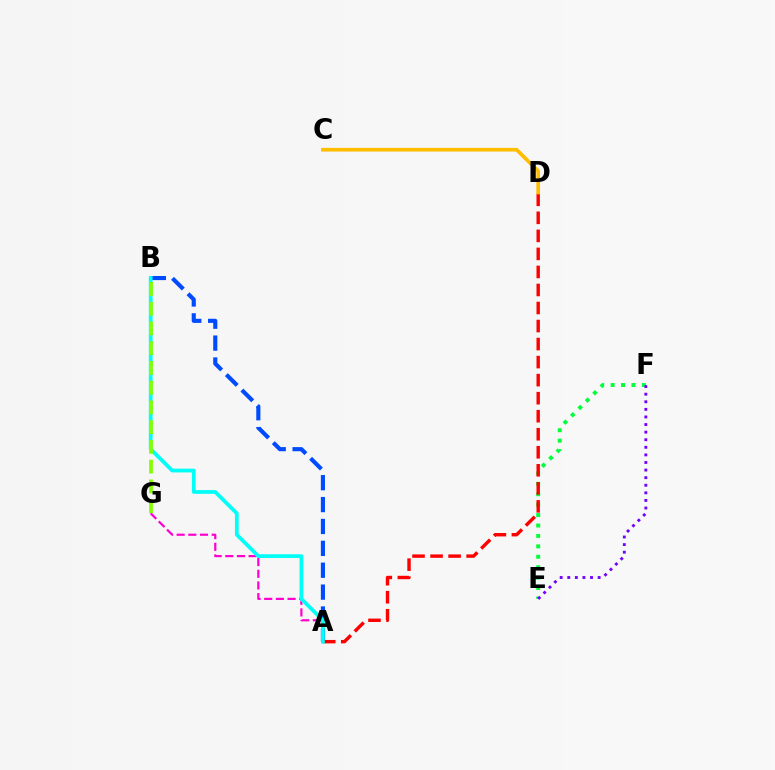{('E', 'F'): [{'color': '#00ff39', 'line_style': 'dotted', 'thickness': 2.83}, {'color': '#7200ff', 'line_style': 'dotted', 'thickness': 2.06}], ('A', 'B'): [{'color': '#004bff', 'line_style': 'dashed', 'thickness': 2.97}, {'color': '#00fff6', 'line_style': 'solid', 'thickness': 2.7}], ('A', 'G'): [{'color': '#ff00cf', 'line_style': 'dashed', 'thickness': 1.59}], ('A', 'D'): [{'color': '#ff0000', 'line_style': 'dashed', 'thickness': 2.45}], ('B', 'G'): [{'color': '#84ff00', 'line_style': 'dashed', 'thickness': 2.68}], ('C', 'D'): [{'color': '#ffbd00', 'line_style': 'solid', 'thickness': 2.65}]}